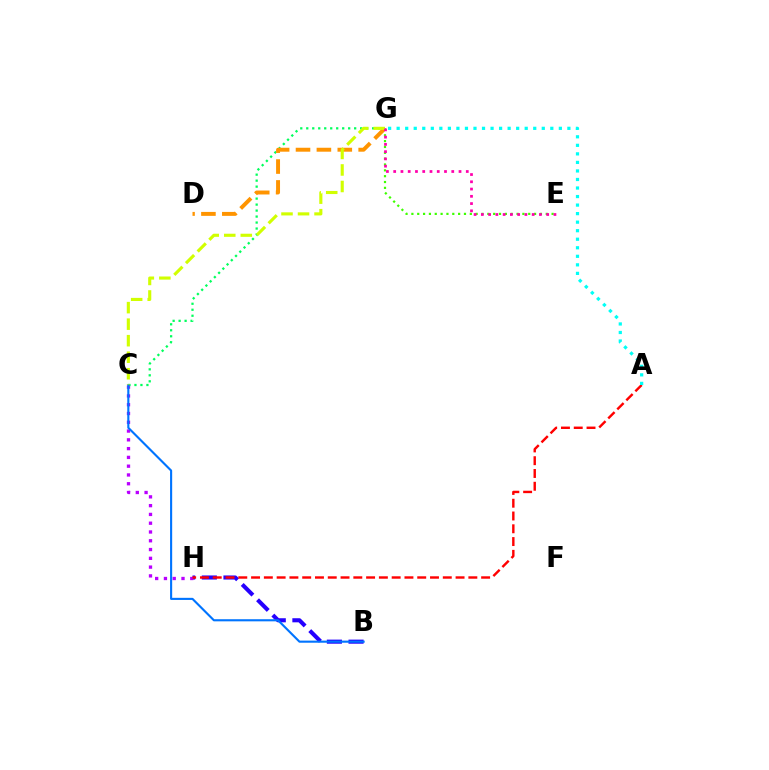{('B', 'H'): [{'color': '#2500ff', 'line_style': 'dashed', 'thickness': 2.94}], ('E', 'G'): [{'color': '#3dff00', 'line_style': 'dotted', 'thickness': 1.59}, {'color': '#ff00ac', 'line_style': 'dotted', 'thickness': 1.97}], ('C', 'H'): [{'color': '#b900ff', 'line_style': 'dotted', 'thickness': 2.39}], ('C', 'G'): [{'color': '#00ff5c', 'line_style': 'dotted', 'thickness': 1.63}, {'color': '#d1ff00', 'line_style': 'dashed', 'thickness': 2.24}], ('B', 'C'): [{'color': '#0074ff', 'line_style': 'solid', 'thickness': 1.52}], ('D', 'G'): [{'color': '#ff9400', 'line_style': 'dashed', 'thickness': 2.84}], ('A', 'H'): [{'color': '#ff0000', 'line_style': 'dashed', 'thickness': 1.74}], ('A', 'G'): [{'color': '#00fff6', 'line_style': 'dotted', 'thickness': 2.32}]}